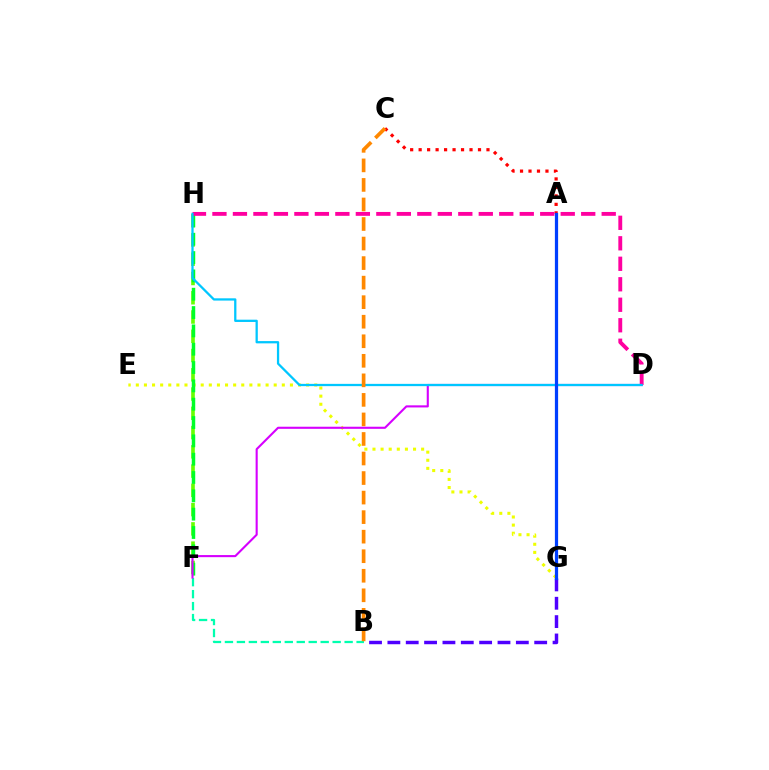{('B', 'F'): [{'color': '#00ffaf', 'line_style': 'dashed', 'thickness': 1.63}], ('F', 'H'): [{'color': '#66ff00', 'line_style': 'dashed', 'thickness': 2.62}, {'color': '#00ff27', 'line_style': 'dashed', 'thickness': 2.49}], ('B', 'G'): [{'color': '#4f00ff', 'line_style': 'dashed', 'thickness': 2.49}], ('E', 'G'): [{'color': '#eeff00', 'line_style': 'dotted', 'thickness': 2.2}], ('D', 'F'): [{'color': '#d600ff', 'line_style': 'solid', 'thickness': 1.52}], ('A', 'C'): [{'color': '#ff0000', 'line_style': 'dotted', 'thickness': 2.3}], ('D', 'H'): [{'color': '#ff00a0', 'line_style': 'dashed', 'thickness': 2.78}, {'color': '#00c7ff', 'line_style': 'solid', 'thickness': 1.64}], ('B', 'C'): [{'color': '#ff8800', 'line_style': 'dashed', 'thickness': 2.65}], ('A', 'G'): [{'color': '#003fff', 'line_style': 'solid', 'thickness': 2.33}]}